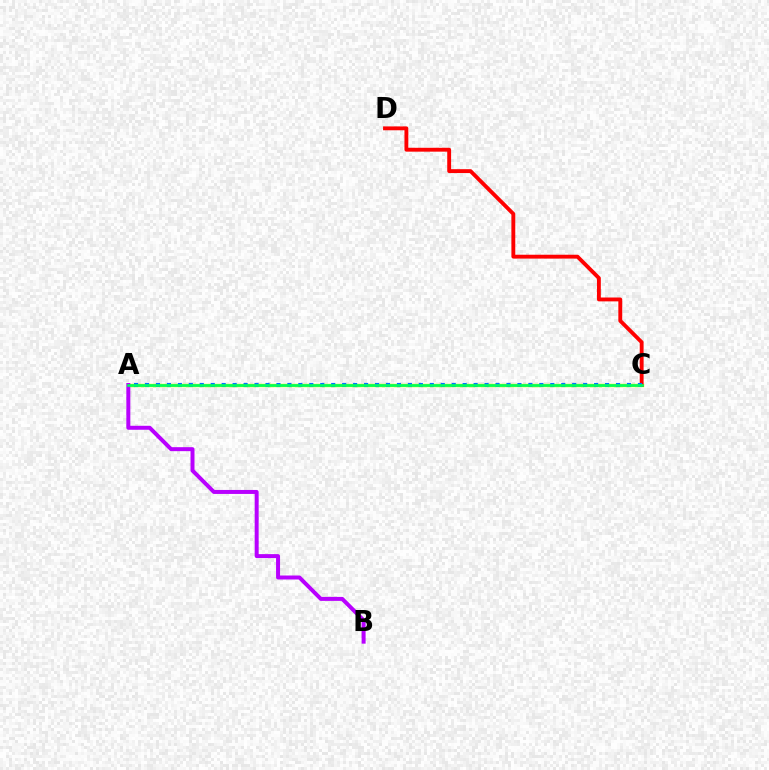{('A', 'C'): [{'color': '#d1ff00', 'line_style': 'solid', 'thickness': 2.44}, {'color': '#0074ff', 'line_style': 'dotted', 'thickness': 2.98}, {'color': '#00ff5c', 'line_style': 'solid', 'thickness': 1.92}], ('A', 'B'): [{'color': '#b900ff', 'line_style': 'solid', 'thickness': 2.87}], ('C', 'D'): [{'color': '#ff0000', 'line_style': 'solid', 'thickness': 2.78}]}